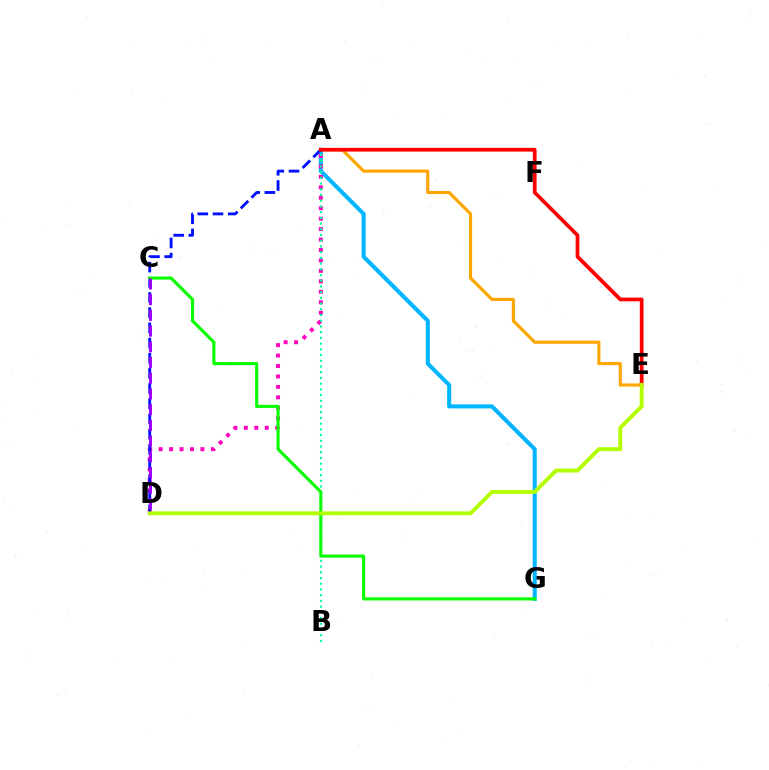{('A', 'G'): [{'color': '#00b5ff', 'line_style': 'solid', 'thickness': 2.92}], ('A', 'D'): [{'color': '#ff00bd', 'line_style': 'dotted', 'thickness': 2.84}, {'color': '#0010ff', 'line_style': 'dashed', 'thickness': 2.06}], ('A', 'E'): [{'color': '#ffa500', 'line_style': 'solid', 'thickness': 2.25}, {'color': '#ff0000', 'line_style': 'solid', 'thickness': 2.68}], ('A', 'B'): [{'color': '#00ff9d', 'line_style': 'dotted', 'thickness': 1.55}], ('C', 'G'): [{'color': '#08ff00', 'line_style': 'solid', 'thickness': 2.24}], ('D', 'E'): [{'color': '#b3ff00', 'line_style': 'solid', 'thickness': 2.82}], ('C', 'D'): [{'color': '#9b00ff', 'line_style': 'dashed', 'thickness': 2.13}]}